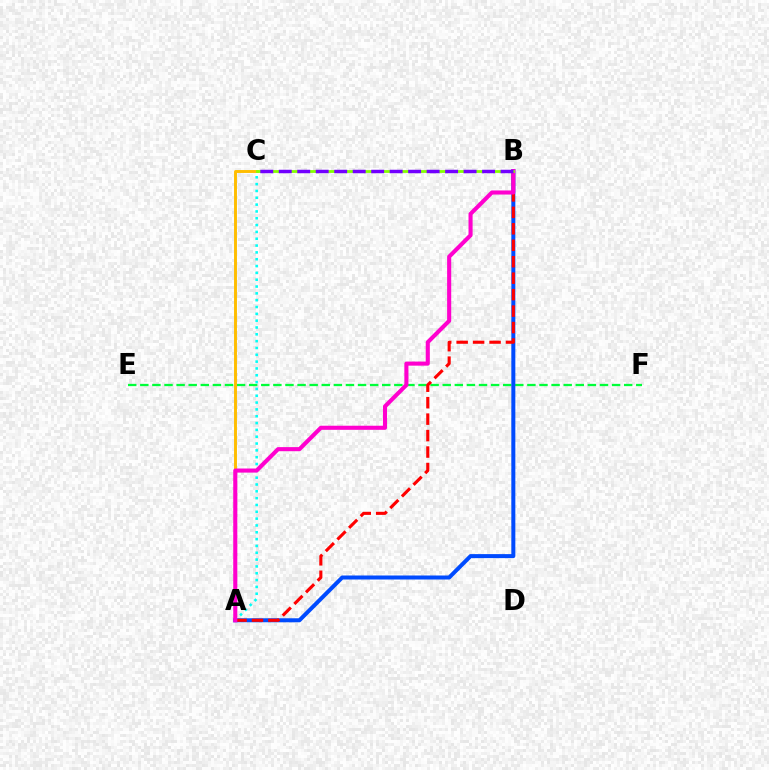{('E', 'F'): [{'color': '#00ff39', 'line_style': 'dashed', 'thickness': 1.64}], ('A', 'B'): [{'color': '#004bff', 'line_style': 'solid', 'thickness': 2.88}, {'color': '#ff0000', 'line_style': 'dashed', 'thickness': 2.24}, {'color': '#ff00cf', 'line_style': 'solid', 'thickness': 2.94}], ('A', 'C'): [{'color': '#00fff6', 'line_style': 'dotted', 'thickness': 1.85}, {'color': '#ffbd00', 'line_style': 'solid', 'thickness': 2.1}], ('B', 'C'): [{'color': '#84ff00', 'line_style': 'solid', 'thickness': 2.02}, {'color': '#7200ff', 'line_style': 'dashed', 'thickness': 2.51}]}